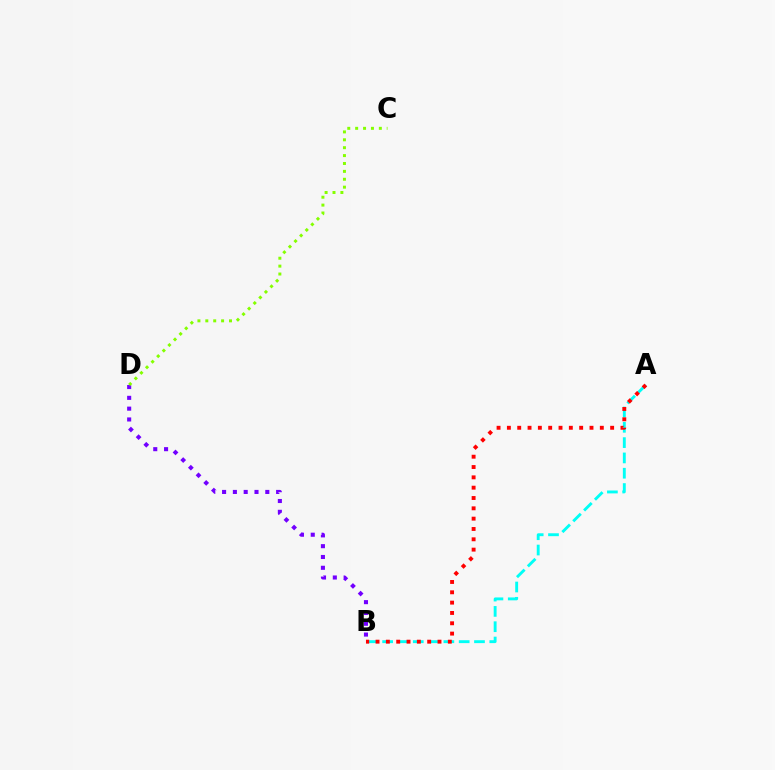{('A', 'B'): [{'color': '#00fff6', 'line_style': 'dashed', 'thickness': 2.08}, {'color': '#ff0000', 'line_style': 'dotted', 'thickness': 2.81}], ('B', 'D'): [{'color': '#7200ff', 'line_style': 'dotted', 'thickness': 2.94}], ('C', 'D'): [{'color': '#84ff00', 'line_style': 'dotted', 'thickness': 2.14}]}